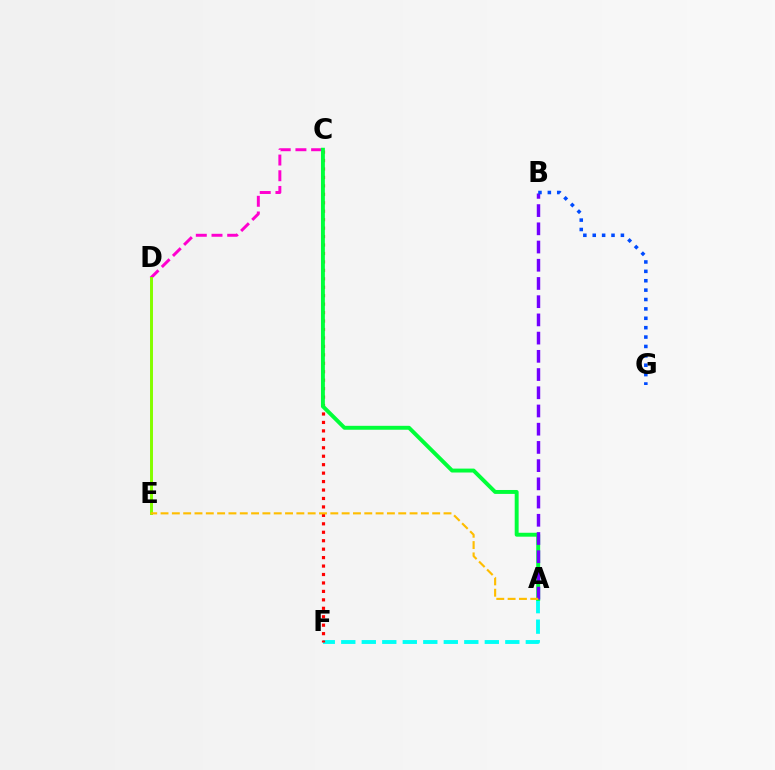{('A', 'F'): [{'color': '#00fff6', 'line_style': 'dashed', 'thickness': 2.79}], ('C', 'F'): [{'color': '#ff0000', 'line_style': 'dotted', 'thickness': 2.3}], ('C', 'D'): [{'color': '#ff00cf', 'line_style': 'dashed', 'thickness': 2.13}], ('A', 'C'): [{'color': '#00ff39', 'line_style': 'solid', 'thickness': 2.82}], ('D', 'E'): [{'color': '#84ff00', 'line_style': 'solid', 'thickness': 2.13}], ('A', 'B'): [{'color': '#7200ff', 'line_style': 'dashed', 'thickness': 2.47}], ('B', 'G'): [{'color': '#004bff', 'line_style': 'dotted', 'thickness': 2.55}], ('A', 'E'): [{'color': '#ffbd00', 'line_style': 'dashed', 'thickness': 1.54}]}